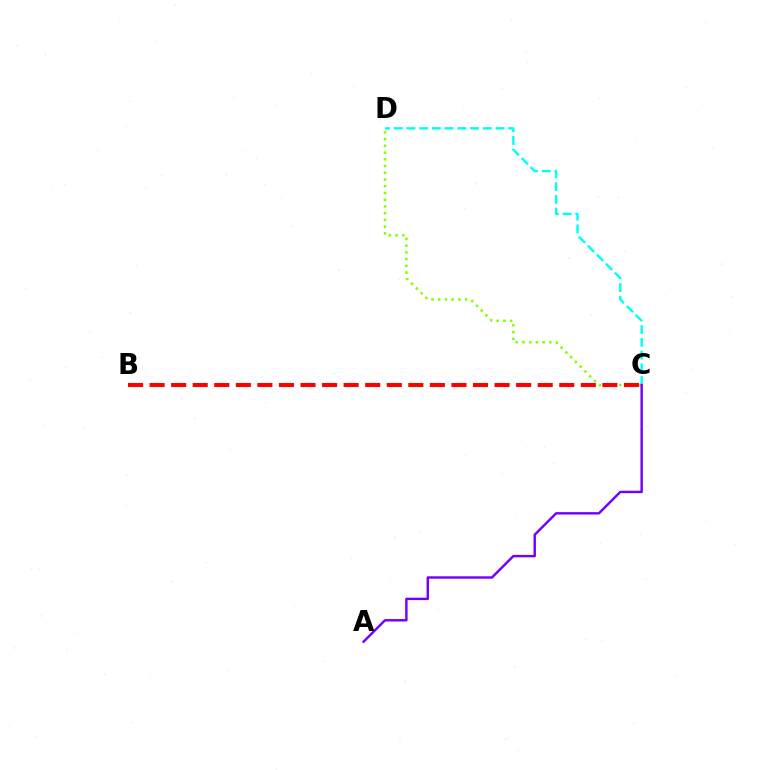{('C', 'D'): [{'color': '#00fff6', 'line_style': 'dashed', 'thickness': 1.73}, {'color': '#84ff00', 'line_style': 'dotted', 'thickness': 1.83}], ('B', 'C'): [{'color': '#ff0000', 'line_style': 'dashed', 'thickness': 2.93}], ('A', 'C'): [{'color': '#7200ff', 'line_style': 'solid', 'thickness': 1.75}]}